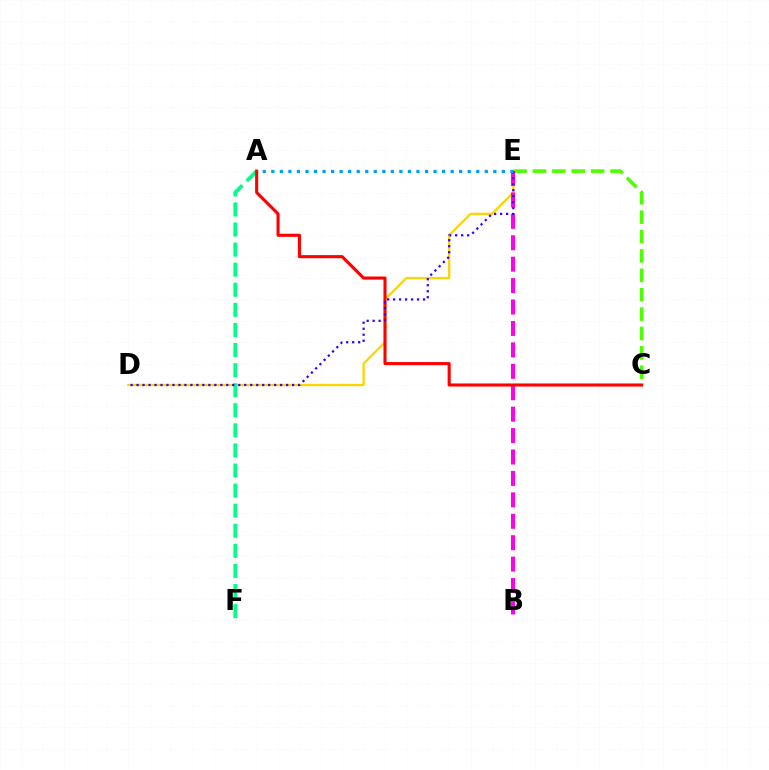{('C', 'E'): [{'color': '#4fff00', 'line_style': 'dashed', 'thickness': 2.63}], ('D', 'E'): [{'color': '#ffd500', 'line_style': 'solid', 'thickness': 1.67}, {'color': '#3700ff', 'line_style': 'dotted', 'thickness': 1.63}], ('B', 'E'): [{'color': '#ff00ed', 'line_style': 'dashed', 'thickness': 2.91}], ('A', 'F'): [{'color': '#00ff86', 'line_style': 'dashed', 'thickness': 2.73}], ('A', 'C'): [{'color': '#ff0000', 'line_style': 'solid', 'thickness': 2.22}], ('A', 'E'): [{'color': '#009eff', 'line_style': 'dotted', 'thickness': 2.32}]}